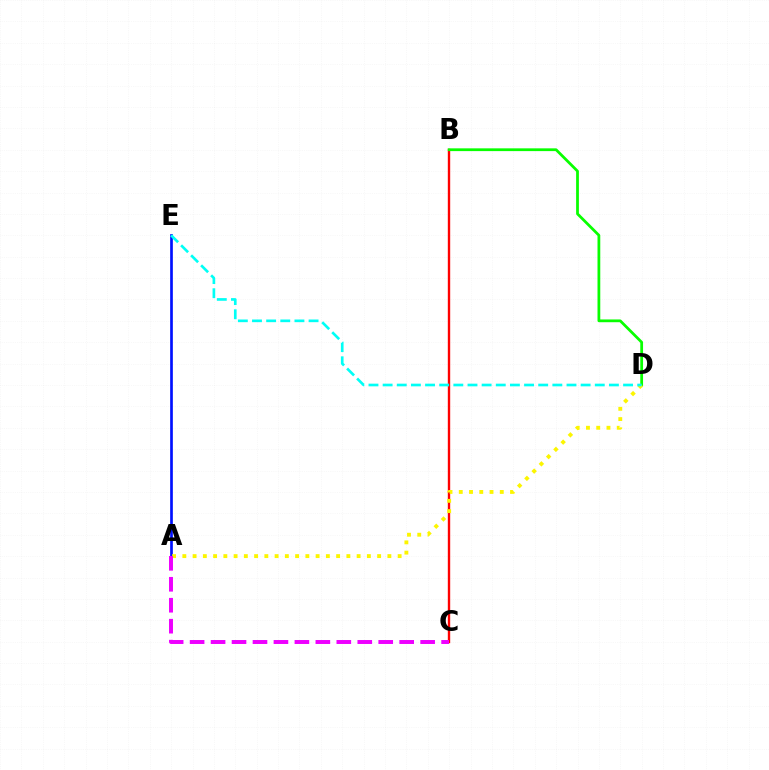{('A', 'E'): [{'color': '#0010ff', 'line_style': 'solid', 'thickness': 1.93}], ('B', 'C'): [{'color': '#ff0000', 'line_style': 'solid', 'thickness': 1.72}], ('B', 'D'): [{'color': '#08ff00', 'line_style': 'solid', 'thickness': 1.99}], ('A', 'D'): [{'color': '#fcf500', 'line_style': 'dotted', 'thickness': 2.79}], ('D', 'E'): [{'color': '#00fff6', 'line_style': 'dashed', 'thickness': 1.92}], ('A', 'C'): [{'color': '#ee00ff', 'line_style': 'dashed', 'thickness': 2.85}]}